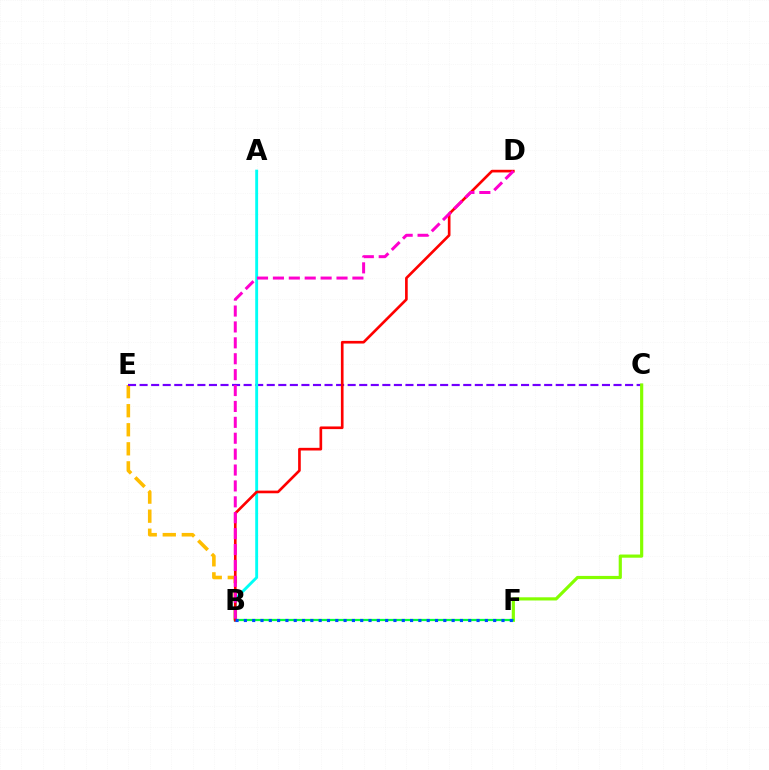{('B', 'E'): [{'color': '#ffbd00', 'line_style': 'dashed', 'thickness': 2.59}], ('C', 'E'): [{'color': '#7200ff', 'line_style': 'dashed', 'thickness': 1.57}], ('C', 'F'): [{'color': '#84ff00', 'line_style': 'solid', 'thickness': 2.29}], ('A', 'B'): [{'color': '#00fff6', 'line_style': 'solid', 'thickness': 2.08}], ('B', 'F'): [{'color': '#00ff39', 'line_style': 'solid', 'thickness': 1.61}, {'color': '#004bff', 'line_style': 'dotted', 'thickness': 2.26}], ('B', 'D'): [{'color': '#ff0000', 'line_style': 'solid', 'thickness': 1.91}, {'color': '#ff00cf', 'line_style': 'dashed', 'thickness': 2.16}]}